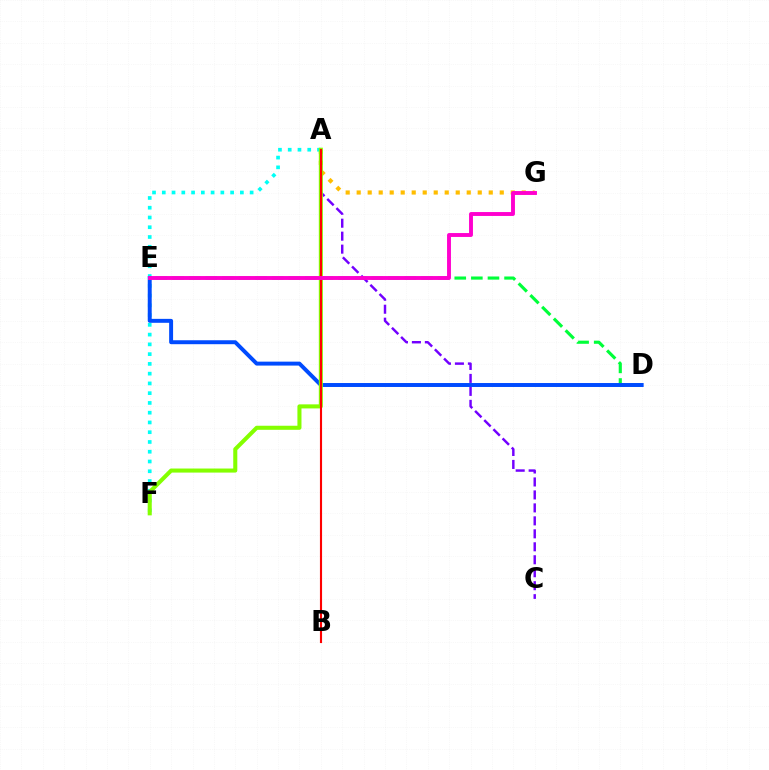{('A', 'G'): [{'color': '#ffbd00', 'line_style': 'dotted', 'thickness': 2.99}], ('D', 'E'): [{'color': '#00ff39', 'line_style': 'dashed', 'thickness': 2.26}, {'color': '#004bff', 'line_style': 'solid', 'thickness': 2.84}], ('A', 'F'): [{'color': '#00fff6', 'line_style': 'dotted', 'thickness': 2.65}, {'color': '#84ff00', 'line_style': 'solid', 'thickness': 2.92}], ('A', 'C'): [{'color': '#7200ff', 'line_style': 'dashed', 'thickness': 1.76}], ('A', 'B'): [{'color': '#ff0000', 'line_style': 'solid', 'thickness': 1.53}], ('E', 'G'): [{'color': '#ff00cf', 'line_style': 'solid', 'thickness': 2.81}]}